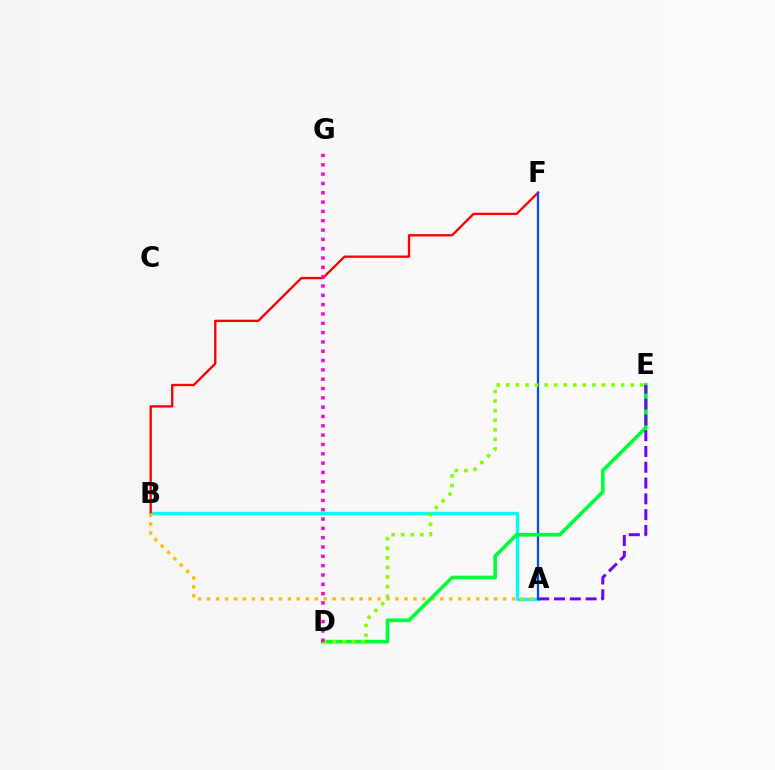{('A', 'B'): [{'color': '#00fff6', 'line_style': 'solid', 'thickness': 2.47}, {'color': '#ffbd00', 'line_style': 'dotted', 'thickness': 2.44}], ('B', 'F'): [{'color': '#ff0000', 'line_style': 'solid', 'thickness': 1.68}], ('A', 'F'): [{'color': '#004bff', 'line_style': 'solid', 'thickness': 1.62}], ('D', 'E'): [{'color': '#00ff39', 'line_style': 'solid', 'thickness': 2.65}, {'color': '#84ff00', 'line_style': 'dotted', 'thickness': 2.6}], ('A', 'E'): [{'color': '#7200ff', 'line_style': 'dashed', 'thickness': 2.15}], ('D', 'G'): [{'color': '#ff00cf', 'line_style': 'dotted', 'thickness': 2.53}]}